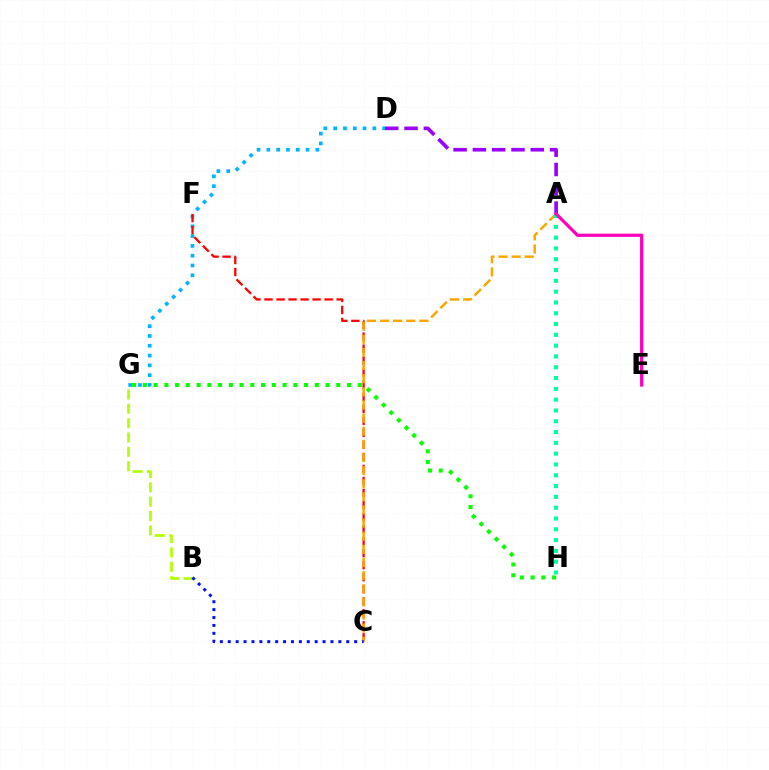{('D', 'G'): [{'color': '#00b5ff', 'line_style': 'dotted', 'thickness': 2.66}], ('A', 'D'): [{'color': '#9b00ff', 'line_style': 'dashed', 'thickness': 2.62}], ('C', 'F'): [{'color': '#ff0000', 'line_style': 'dashed', 'thickness': 1.63}], ('G', 'H'): [{'color': '#08ff00', 'line_style': 'dotted', 'thickness': 2.92}], ('A', 'C'): [{'color': '#ffa500', 'line_style': 'dashed', 'thickness': 1.78}], ('A', 'H'): [{'color': '#00ff9d', 'line_style': 'dotted', 'thickness': 2.93}], ('B', 'G'): [{'color': '#b3ff00', 'line_style': 'dashed', 'thickness': 1.95}], ('A', 'E'): [{'color': '#ff00bd', 'line_style': 'solid', 'thickness': 2.32}], ('B', 'C'): [{'color': '#0010ff', 'line_style': 'dotted', 'thickness': 2.15}]}